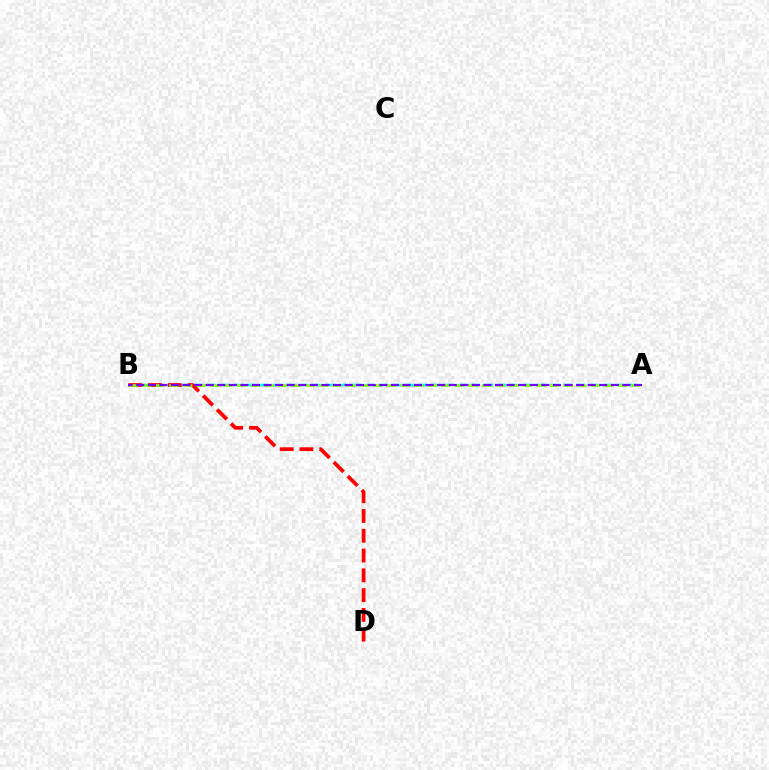{('A', 'B'): [{'color': '#00fff6', 'line_style': 'dashed', 'thickness': 1.79}, {'color': '#84ff00', 'line_style': 'dashed', 'thickness': 1.85}, {'color': '#7200ff', 'line_style': 'dashed', 'thickness': 1.57}], ('B', 'D'): [{'color': '#ff0000', 'line_style': 'dashed', 'thickness': 2.69}]}